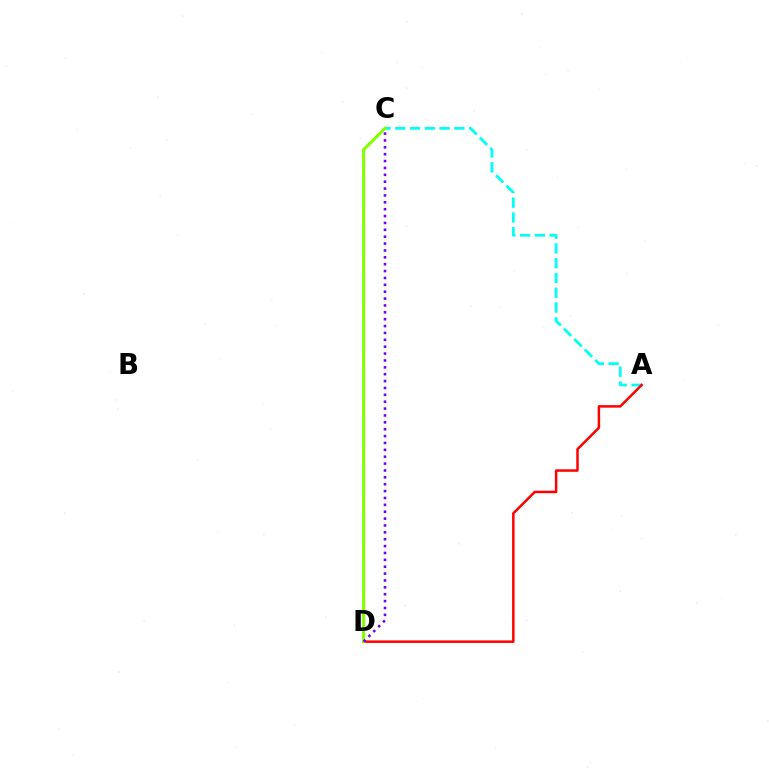{('A', 'C'): [{'color': '#00fff6', 'line_style': 'dashed', 'thickness': 2.0}], ('A', 'D'): [{'color': '#ff0000', 'line_style': 'solid', 'thickness': 1.8}], ('C', 'D'): [{'color': '#84ff00', 'line_style': 'solid', 'thickness': 2.21}, {'color': '#7200ff', 'line_style': 'dotted', 'thickness': 1.87}]}